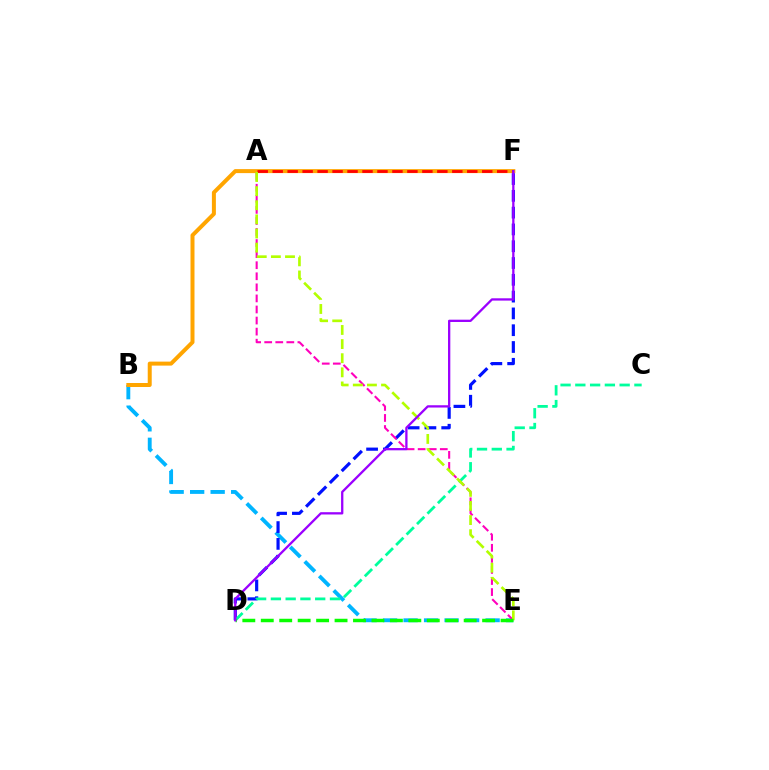{('B', 'E'): [{'color': '#00b5ff', 'line_style': 'dashed', 'thickness': 2.79}], ('D', 'F'): [{'color': '#0010ff', 'line_style': 'dashed', 'thickness': 2.28}, {'color': '#9b00ff', 'line_style': 'solid', 'thickness': 1.65}], ('B', 'F'): [{'color': '#ffa500', 'line_style': 'solid', 'thickness': 2.87}], ('A', 'E'): [{'color': '#ff00bd', 'line_style': 'dashed', 'thickness': 1.5}, {'color': '#b3ff00', 'line_style': 'dashed', 'thickness': 1.92}], ('C', 'D'): [{'color': '#00ff9d', 'line_style': 'dashed', 'thickness': 2.01}], ('A', 'F'): [{'color': '#ff0000', 'line_style': 'dashed', 'thickness': 2.03}], ('D', 'E'): [{'color': '#08ff00', 'line_style': 'dashed', 'thickness': 2.51}]}